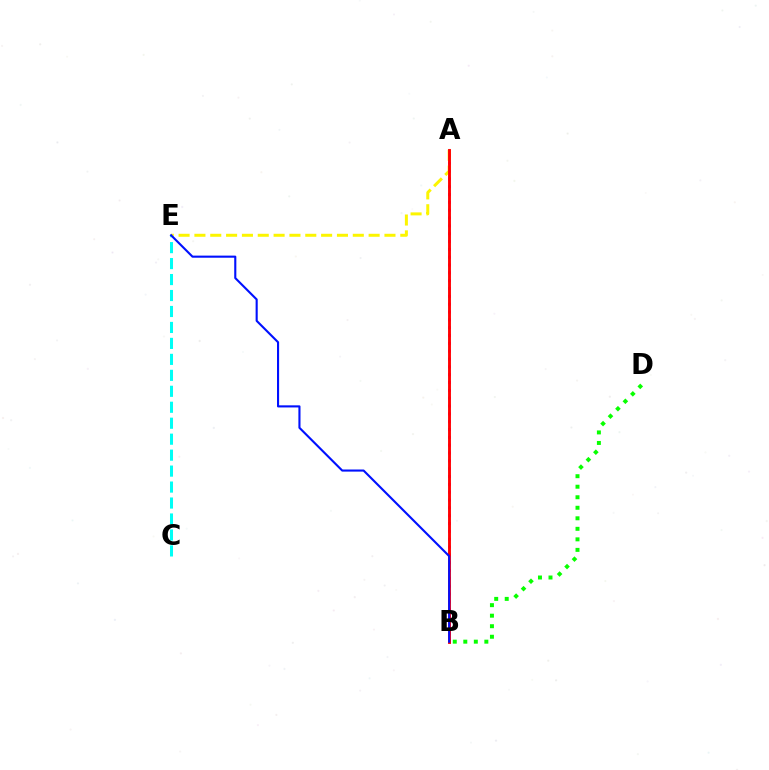{('A', 'B'): [{'color': '#ee00ff', 'line_style': 'dotted', 'thickness': 2.13}, {'color': '#ff0000', 'line_style': 'solid', 'thickness': 2.08}], ('C', 'E'): [{'color': '#00fff6', 'line_style': 'dashed', 'thickness': 2.17}], ('A', 'E'): [{'color': '#fcf500', 'line_style': 'dashed', 'thickness': 2.15}], ('B', 'D'): [{'color': '#08ff00', 'line_style': 'dotted', 'thickness': 2.86}], ('B', 'E'): [{'color': '#0010ff', 'line_style': 'solid', 'thickness': 1.52}]}